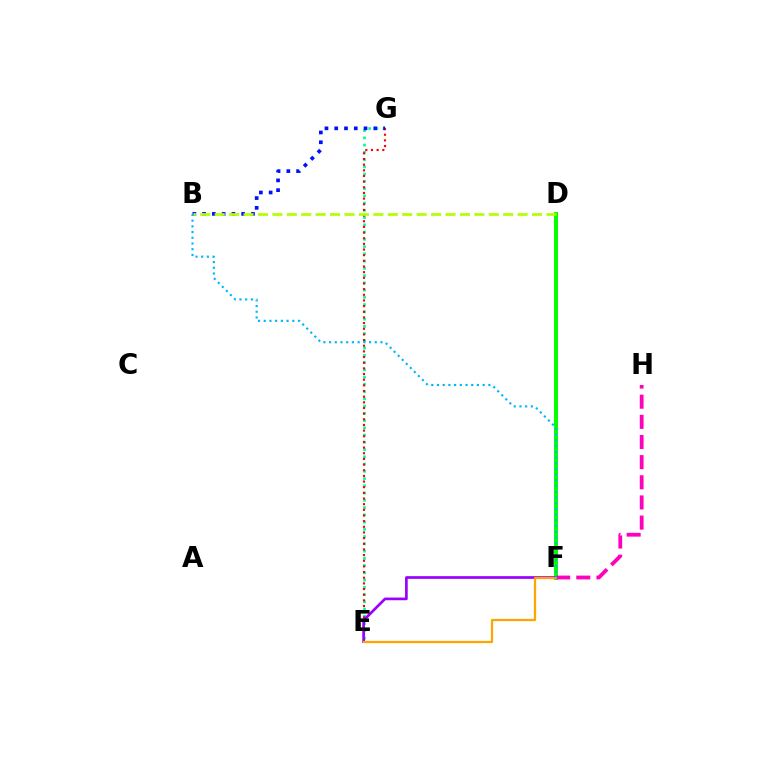{('D', 'F'): [{'color': '#08ff00', 'line_style': 'solid', 'thickness': 2.88}], ('E', 'G'): [{'color': '#00ff9d', 'line_style': 'dotted', 'thickness': 1.97}, {'color': '#ff0000', 'line_style': 'dotted', 'thickness': 1.54}], ('F', 'H'): [{'color': '#ff00bd', 'line_style': 'dashed', 'thickness': 2.74}], ('B', 'G'): [{'color': '#0010ff', 'line_style': 'dotted', 'thickness': 2.65}], ('E', 'F'): [{'color': '#9b00ff', 'line_style': 'solid', 'thickness': 1.94}, {'color': '#ffa500', 'line_style': 'solid', 'thickness': 1.62}], ('B', 'F'): [{'color': '#00b5ff', 'line_style': 'dotted', 'thickness': 1.55}], ('B', 'D'): [{'color': '#b3ff00', 'line_style': 'dashed', 'thickness': 1.96}]}